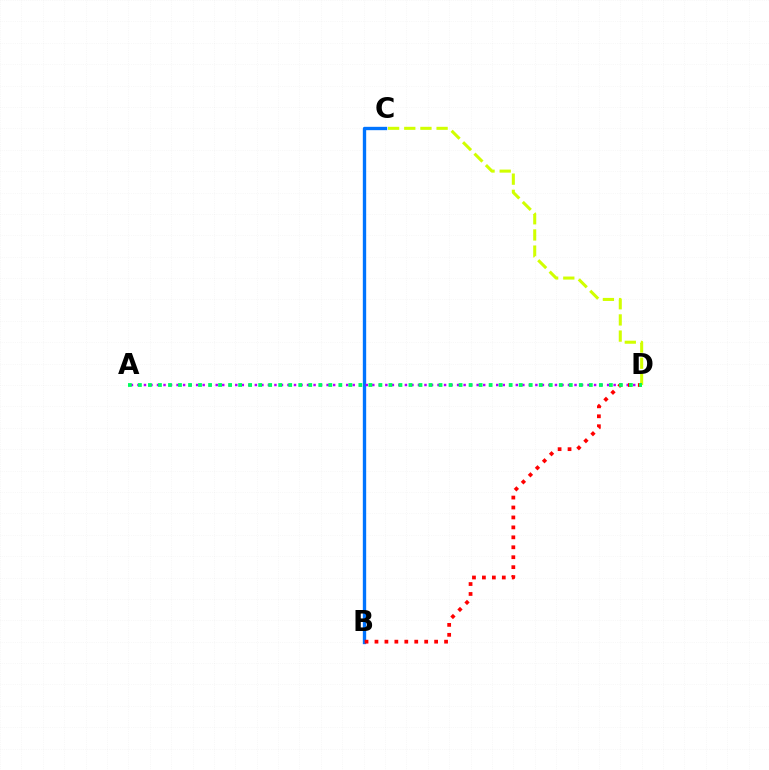{('B', 'C'): [{'color': '#0074ff', 'line_style': 'solid', 'thickness': 2.42}], ('C', 'D'): [{'color': '#d1ff00', 'line_style': 'dashed', 'thickness': 2.2}], ('A', 'D'): [{'color': '#b900ff', 'line_style': 'dotted', 'thickness': 1.77}, {'color': '#00ff5c', 'line_style': 'dotted', 'thickness': 2.72}], ('B', 'D'): [{'color': '#ff0000', 'line_style': 'dotted', 'thickness': 2.7}]}